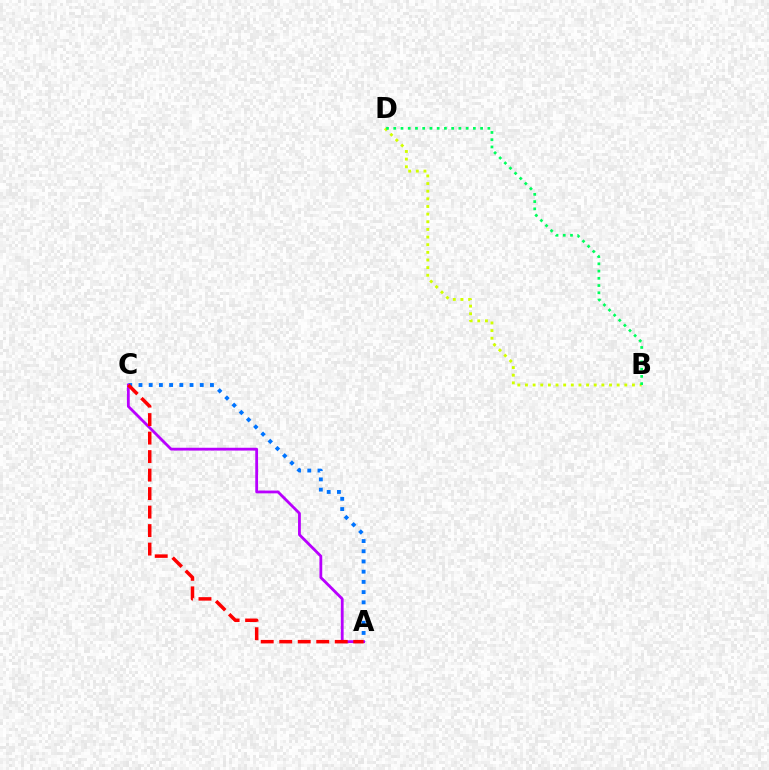{('B', 'D'): [{'color': '#d1ff00', 'line_style': 'dotted', 'thickness': 2.08}, {'color': '#00ff5c', 'line_style': 'dotted', 'thickness': 1.97}], ('A', 'C'): [{'color': '#0074ff', 'line_style': 'dotted', 'thickness': 2.77}, {'color': '#b900ff', 'line_style': 'solid', 'thickness': 2.02}, {'color': '#ff0000', 'line_style': 'dashed', 'thickness': 2.51}]}